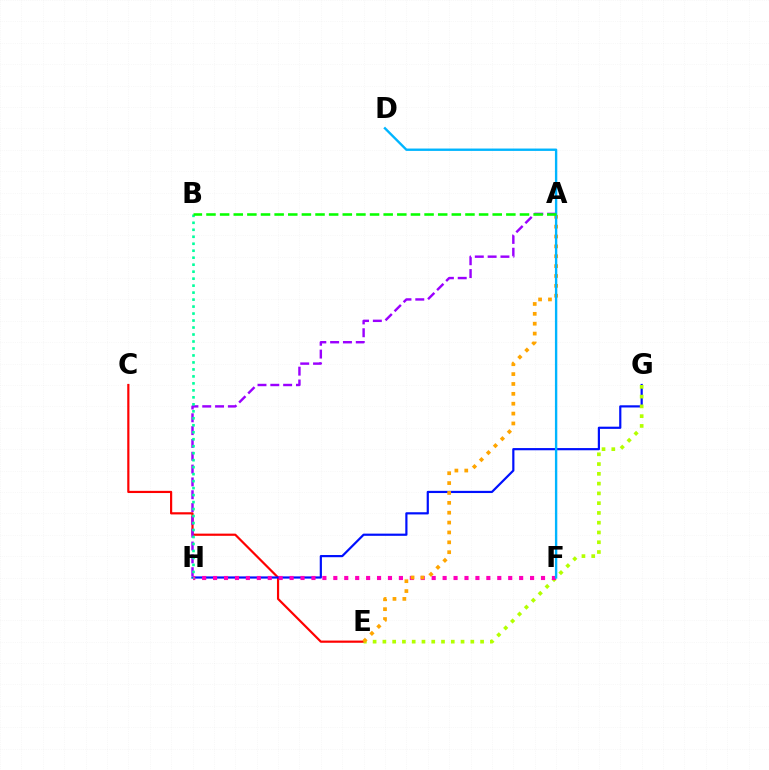{('C', 'E'): [{'color': '#ff0000', 'line_style': 'solid', 'thickness': 1.58}], ('G', 'H'): [{'color': '#0010ff', 'line_style': 'solid', 'thickness': 1.58}], ('E', 'G'): [{'color': '#b3ff00', 'line_style': 'dotted', 'thickness': 2.65}], ('F', 'H'): [{'color': '#ff00bd', 'line_style': 'dotted', 'thickness': 2.97}], ('A', 'H'): [{'color': '#9b00ff', 'line_style': 'dashed', 'thickness': 1.74}], ('A', 'E'): [{'color': '#ffa500', 'line_style': 'dotted', 'thickness': 2.68}], ('D', 'F'): [{'color': '#00b5ff', 'line_style': 'solid', 'thickness': 1.71}], ('B', 'H'): [{'color': '#00ff9d', 'line_style': 'dotted', 'thickness': 1.9}], ('A', 'B'): [{'color': '#08ff00', 'line_style': 'dashed', 'thickness': 1.85}]}